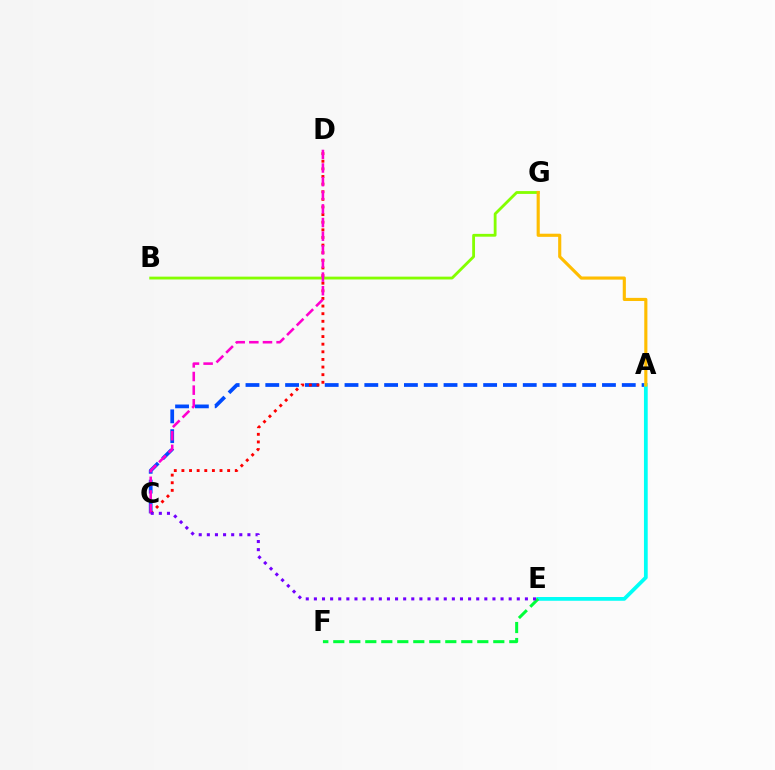{('A', 'C'): [{'color': '#004bff', 'line_style': 'dashed', 'thickness': 2.69}], ('B', 'G'): [{'color': '#84ff00', 'line_style': 'solid', 'thickness': 2.03}], ('C', 'D'): [{'color': '#ff0000', 'line_style': 'dotted', 'thickness': 2.07}, {'color': '#ff00cf', 'line_style': 'dashed', 'thickness': 1.85}], ('A', 'E'): [{'color': '#00fff6', 'line_style': 'solid', 'thickness': 2.7}], ('A', 'G'): [{'color': '#ffbd00', 'line_style': 'solid', 'thickness': 2.26}], ('E', 'F'): [{'color': '#00ff39', 'line_style': 'dashed', 'thickness': 2.17}], ('C', 'E'): [{'color': '#7200ff', 'line_style': 'dotted', 'thickness': 2.21}]}